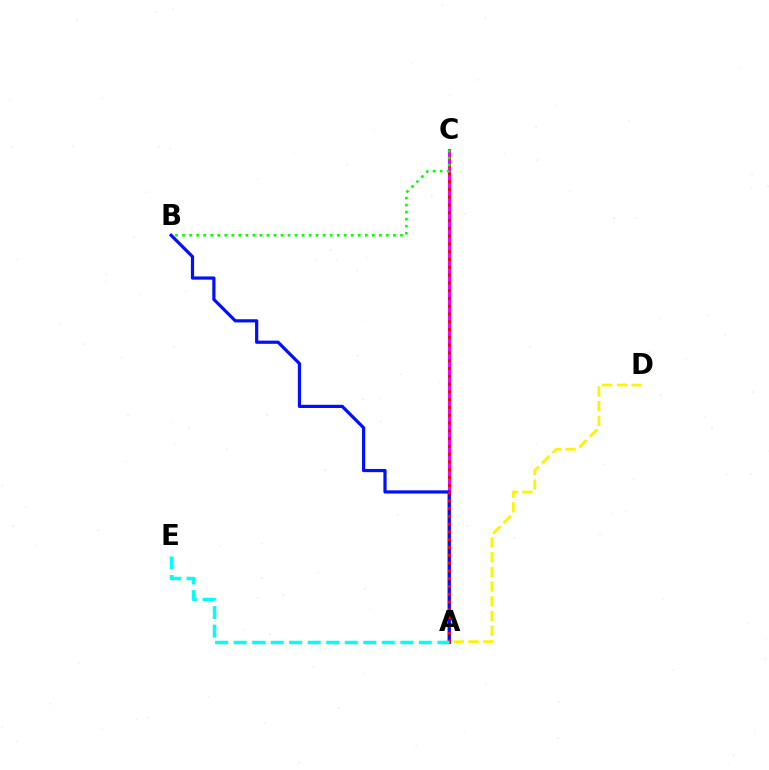{('A', 'C'): [{'color': '#ee00ff', 'line_style': 'solid', 'thickness': 2.17}, {'color': '#ff0000', 'line_style': 'dotted', 'thickness': 2.12}], ('A', 'B'): [{'color': '#0010ff', 'line_style': 'solid', 'thickness': 2.31}], ('A', 'D'): [{'color': '#fcf500', 'line_style': 'dashed', 'thickness': 2.0}], ('B', 'C'): [{'color': '#08ff00', 'line_style': 'dotted', 'thickness': 1.91}], ('A', 'E'): [{'color': '#00fff6', 'line_style': 'dashed', 'thickness': 2.52}]}